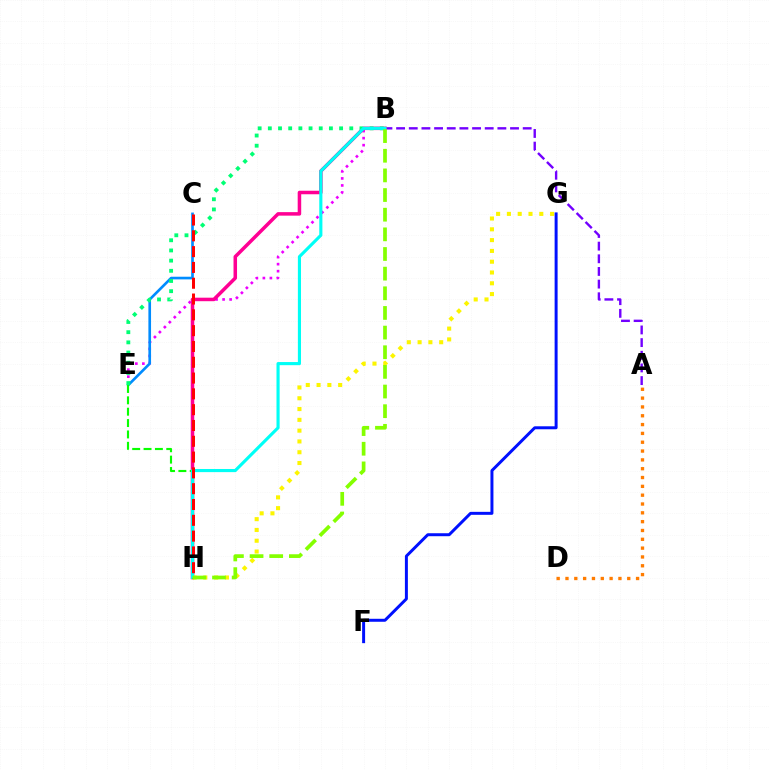{('A', 'B'): [{'color': '#7200ff', 'line_style': 'dashed', 'thickness': 1.72}], ('B', 'E'): [{'color': '#ee00ff', 'line_style': 'dotted', 'thickness': 1.91}, {'color': '#00ff74', 'line_style': 'dotted', 'thickness': 2.77}], ('B', 'H'): [{'color': '#ff0094', 'line_style': 'solid', 'thickness': 2.53}, {'color': '#00fff6', 'line_style': 'solid', 'thickness': 2.25}, {'color': '#84ff00', 'line_style': 'dashed', 'thickness': 2.67}], ('A', 'D'): [{'color': '#ff7c00', 'line_style': 'dotted', 'thickness': 2.4}], ('C', 'E'): [{'color': '#008cff', 'line_style': 'solid', 'thickness': 1.91}], ('E', 'H'): [{'color': '#08ff00', 'line_style': 'dashed', 'thickness': 1.54}], ('G', 'H'): [{'color': '#fcf500', 'line_style': 'dotted', 'thickness': 2.93}], ('F', 'G'): [{'color': '#0010ff', 'line_style': 'solid', 'thickness': 2.14}], ('C', 'H'): [{'color': '#ff0000', 'line_style': 'dashed', 'thickness': 2.15}]}